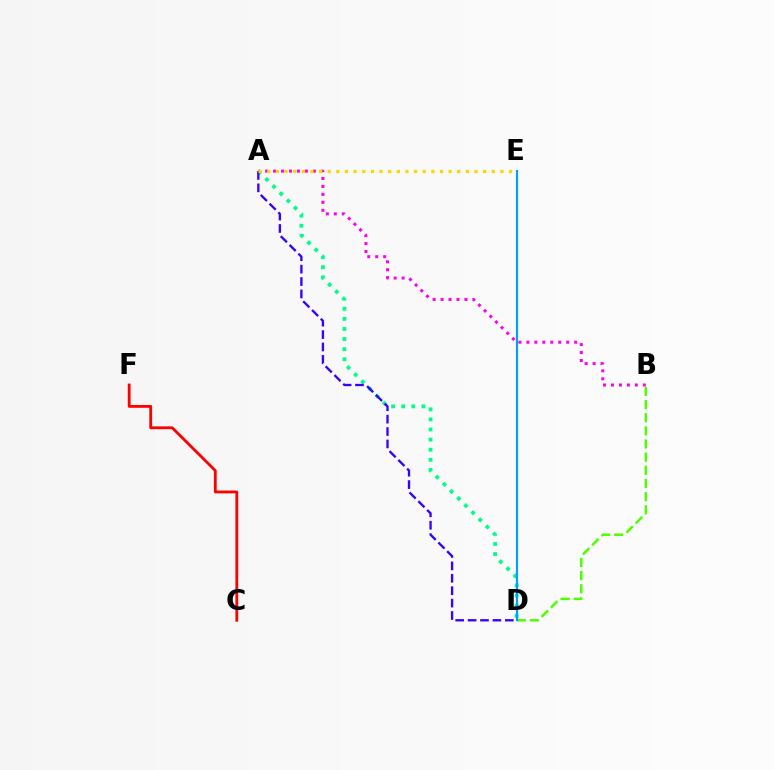{('C', 'F'): [{'color': '#ff0000', 'line_style': 'solid', 'thickness': 2.02}], ('A', 'D'): [{'color': '#00ff86', 'line_style': 'dotted', 'thickness': 2.74}, {'color': '#3700ff', 'line_style': 'dashed', 'thickness': 1.68}], ('A', 'B'): [{'color': '#ff00ed', 'line_style': 'dotted', 'thickness': 2.16}], ('B', 'D'): [{'color': '#4fff00', 'line_style': 'dashed', 'thickness': 1.79}], ('A', 'E'): [{'color': '#ffd500', 'line_style': 'dotted', 'thickness': 2.35}], ('D', 'E'): [{'color': '#009eff', 'line_style': 'solid', 'thickness': 1.55}]}